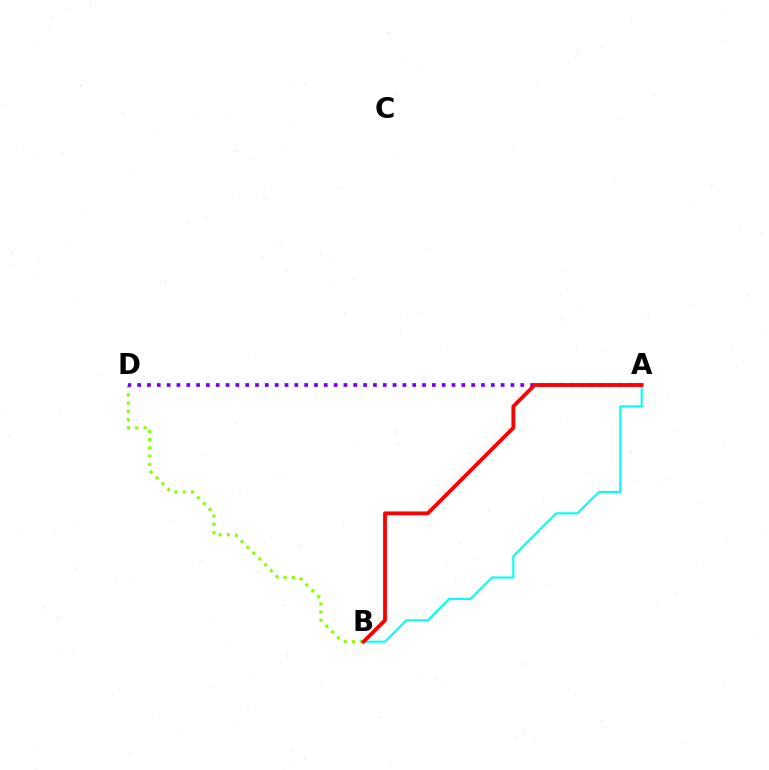{('B', 'D'): [{'color': '#84ff00', 'line_style': 'dotted', 'thickness': 2.25}], ('A', 'D'): [{'color': '#7200ff', 'line_style': 'dotted', 'thickness': 2.67}], ('A', 'B'): [{'color': '#00fff6', 'line_style': 'solid', 'thickness': 1.52}, {'color': '#ff0000', 'line_style': 'solid', 'thickness': 2.75}]}